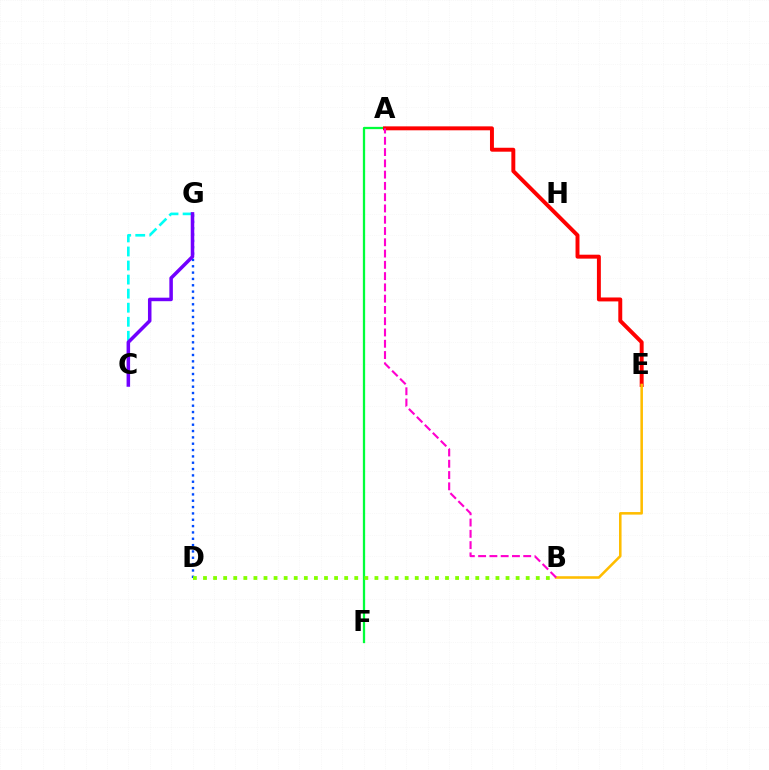{('D', 'G'): [{'color': '#004bff', 'line_style': 'dotted', 'thickness': 1.72}], ('C', 'G'): [{'color': '#00fff6', 'line_style': 'dashed', 'thickness': 1.91}, {'color': '#7200ff', 'line_style': 'solid', 'thickness': 2.53}], ('A', 'F'): [{'color': '#00ff39', 'line_style': 'solid', 'thickness': 1.64}], ('A', 'E'): [{'color': '#ff0000', 'line_style': 'solid', 'thickness': 2.83}], ('B', 'D'): [{'color': '#84ff00', 'line_style': 'dotted', 'thickness': 2.74}], ('B', 'E'): [{'color': '#ffbd00', 'line_style': 'solid', 'thickness': 1.84}], ('A', 'B'): [{'color': '#ff00cf', 'line_style': 'dashed', 'thickness': 1.53}]}